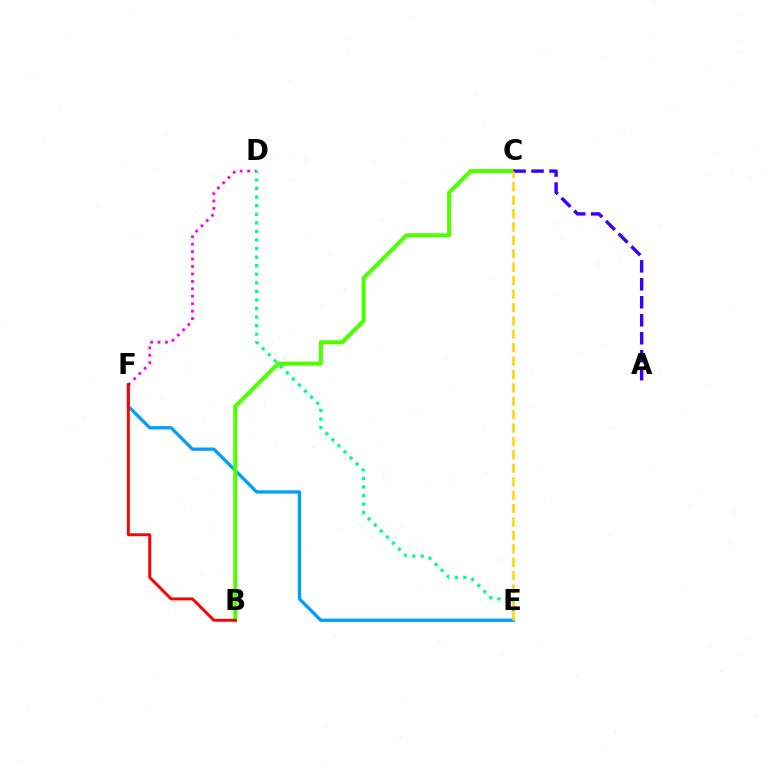{('E', 'F'): [{'color': '#009eff', 'line_style': 'solid', 'thickness': 2.35}], ('B', 'C'): [{'color': '#4fff00', 'line_style': 'solid', 'thickness': 2.93}], ('A', 'C'): [{'color': '#3700ff', 'line_style': 'dashed', 'thickness': 2.44}], ('D', 'F'): [{'color': '#ff00ed', 'line_style': 'dotted', 'thickness': 2.02}], ('B', 'F'): [{'color': '#ff0000', 'line_style': 'solid', 'thickness': 2.1}], ('D', 'E'): [{'color': '#00ff86', 'line_style': 'dotted', 'thickness': 2.33}], ('C', 'E'): [{'color': '#ffd500', 'line_style': 'dashed', 'thickness': 1.82}]}